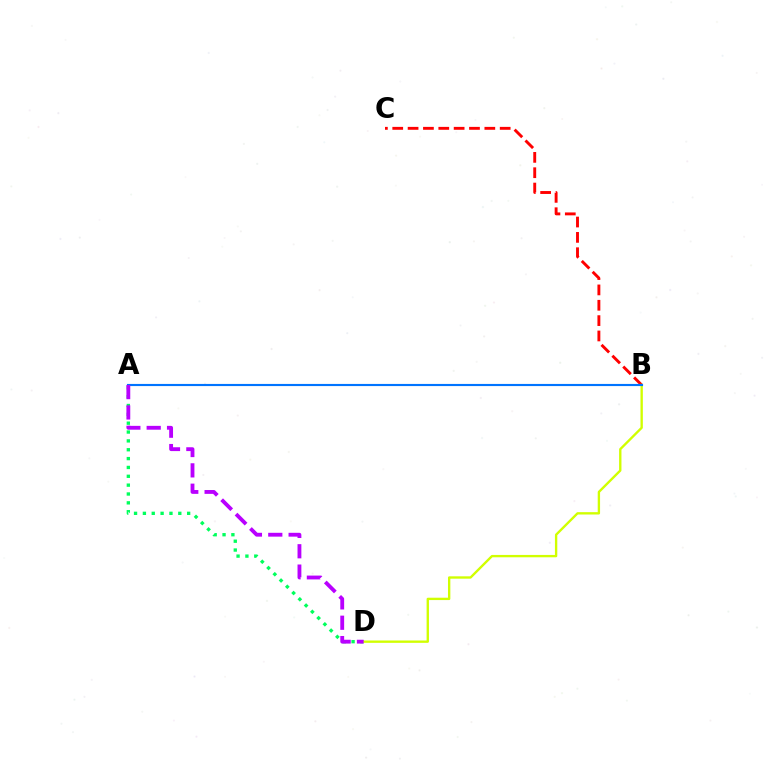{('B', 'C'): [{'color': '#ff0000', 'line_style': 'dashed', 'thickness': 2.09}], ('A', 'D'): [{'color': '#00ff5c', 'line_style': 'dotted', 'thickness': 2.4}, {'color': '#b900ff', 'line_style': 'dashed', 'thickness': 2.76}], ('B', 'D'): [{'color': '#d1ff00', 'line_style': 'solid', 'thickness': 1.7}], ('A', 'B'): [{'color': '#0074ff', 'line_style': 'solid', 'thickness': 1.54}]}